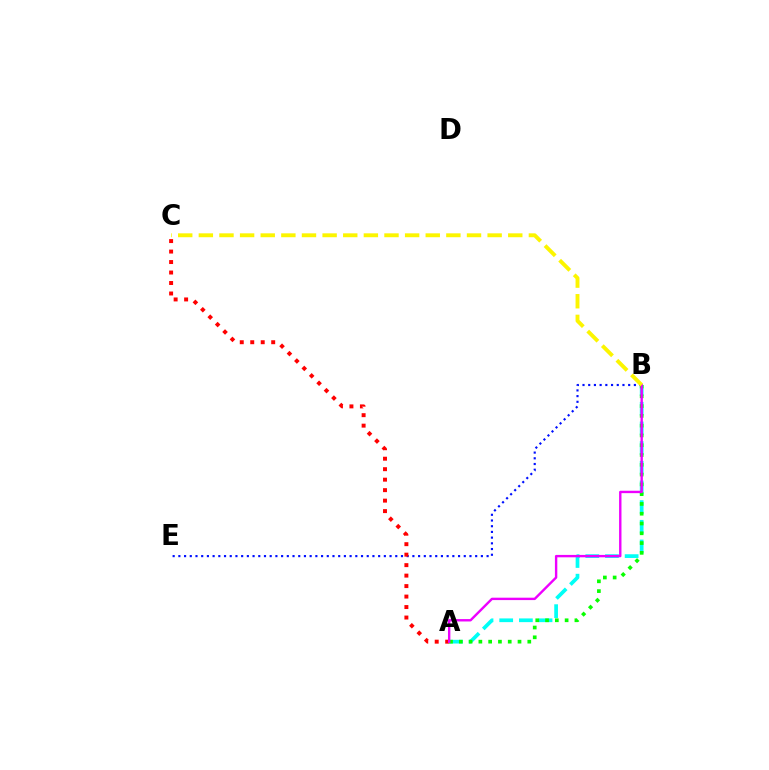{('A', 'B'): [{'color': '#00fff6', 'line_style': 'dashed', 'thickness': 2.67}, {'color': '#08ff00', 'line_style': 'dotted', 'thickness': 2.66}, {'color': '#ee00ff', 'line_style': 'solid', 'thickness': 1.72}], ('B', 'E'): [{'color': '#0010ff', 'line_style': 'dotted', 'thickness': 1.55}], ('A', 'C'): [{'color': '#ff0000', 'line_style': 'dotted', 'thickness': 2.85}], ('B', 'C'): [{'color': '#fcf500', 'line_style': 'dashed', 'thickness': 2.8}]}